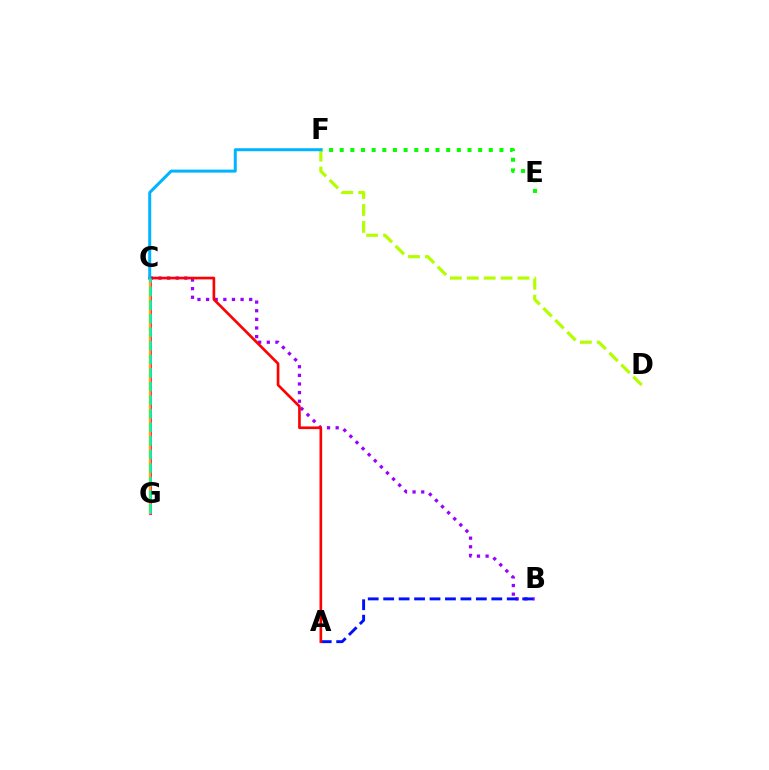{('E', 'F'): [{'color': '#08ff00', 'line_style': 'dotted', 'thickness': 2.89}], ('C', 'G'): [{'color': '#ff00bd', 'line_style': 'solid', 'thickness': 2.11}, {'color': '#ffa500', 'line_style': 'solid', 'thickness': 1.74}, {'color': '#00ff9d', 'line_style': 'dashed', 'thickness': 1.84}], ('D', 'F'): [{'color': '#b3ff00', 'line_style': 'dashed', 'thickness': 2.3}], ('B', 'C'): [{'color': '#9b00ff', 'line_style': 'dotted', 'thickness': 2.34}], ('A', 'B'): [{'color': '#0010ff', 'line_style': 'dashed', 'thickness': 2.1}], ('A', 'C'): [{'color': '#ff0000', 'line_style': 'solid', 'thickness': 1.91}], ('C', 'F'): [{'color': '#00b5ff', 'line_style': 'solid', 'thickness': 2.16}]}